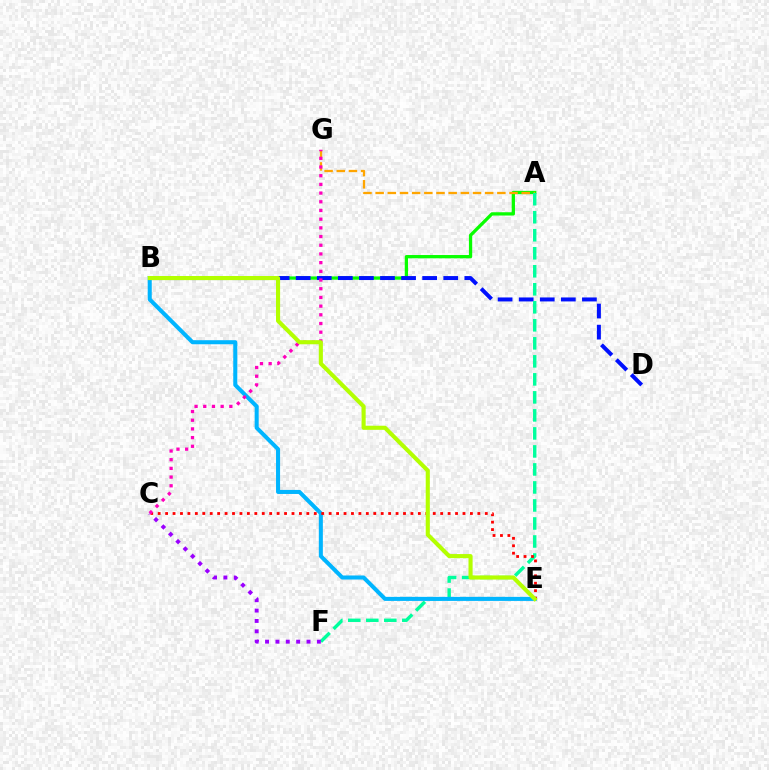{('A', 'B'): [{'color': '#08ff00', 'line_style': 'solid', 'thickness': 2.36}], ('B', 'D'): [{'color': '#0010ff', 'line_style': 'dashed', 'thickness': 2.86}], ('A', 'G'): [{'color': '#ffa500', 'line_style': 'dashed', 'thickness': 1.65}], ('A', 'F'): [{'color': '#00ff9d', 'line_style': 'dashed', 'thickness': 2.45}], ('C', 'F'): [{'color': '#9b00ff', 'line_style': 'dotted', 'thickness': 2.82}], ('B', 'E'): [{'color': '#00b5ff', 'line_style': 'solid', 'thickness': 2.91}, {'color': '#b3ff00', 'line_style': 'solid', 'thickness': 2.95}], ('C', 'E'): [{'color': '#ff0000', 'line_style': 'dotted', 'thickness': 2.02}], ('C', 'G'): [{'color': '#ff00bd', 'line_style': 'dotted', 'thickness': 2.36}]}